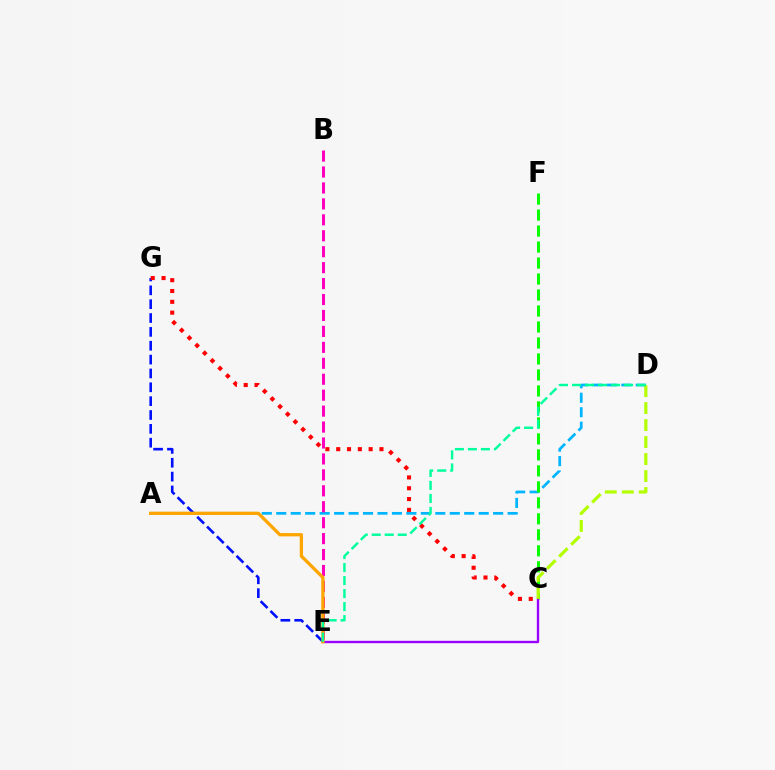{('A', 'D'): [{'color': '#00b5ff', 'line_style': 'dashed', 'thickness': 1.96}], ('E', 'G'): [{'color': '#0010ff', 'line_style': 'dashed', 'thickness': 1.88}], ('C', 'G'): [{'color': '#ff0000', 'line_style': 'dotted', 'thickness': 2.94}], ('B', 'E'): [{'color': '#ff00bd', 'line_style': 'dashed', 'thickness': 2.17}], ('C', 'F'): [{'color': '#08ff00', 'line_style': 'dashed', 'thickness': 2.17}], ('C', 'E'): [{'color': '#9b00ff', 'line_style': 'solid', 'thickness': 1.7}], ('A', 'E'): [{'color': '#ffa500', 'line_style': 'solid', 'thickness': 2.37}], ('C', 'D'): [{'color': '#b3ff00', 'line_style': 'dashed', 'thickness': 2.31}], ('D', 'E'): [{'color': '#00ff9d', 'line_style': 'dashed', 'thickness': 1.77}]}